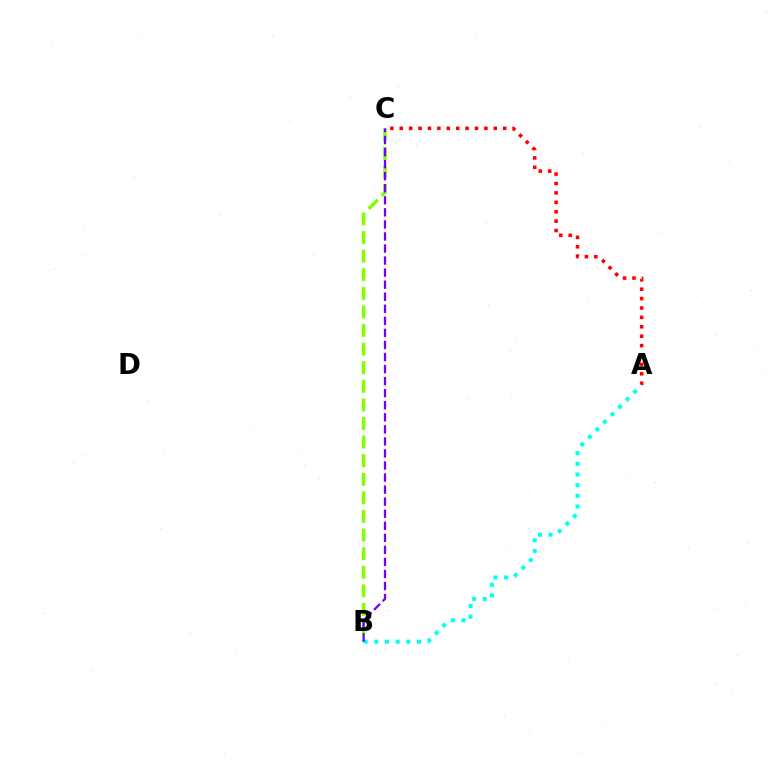{('B', 'C'): [{'color': '#84ff00', 'line_style': 'dashed', 'thickness': 2.53}, {'color': '#7200ff', 'line_style': 'dashed', 'thickness': 1.64}], ('A', 'C'): [{'color': '#ff0000', 'line_style': 'dotted', 'thickness': 2.56}], ('A', 'B'): [{'color': '#00fff6', 'line_style': 'dotted', 'thickness': 2.9}]}